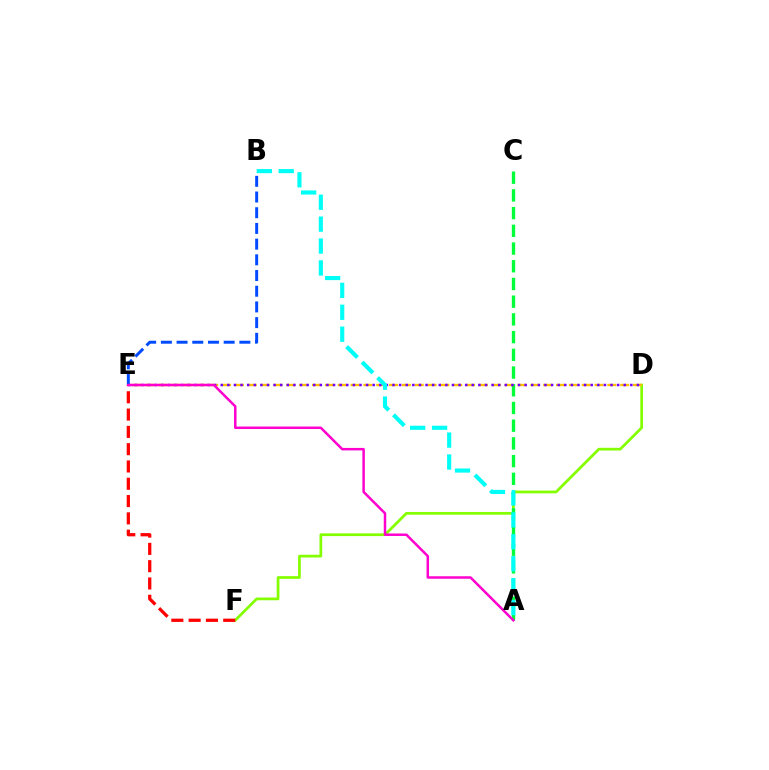{('D', 'F'): [{'color': '#84ff00', 'line_style': 'solid', 'thickness': 1.97}], ('A', 'C'): [{'color': '#00ff39', 'line_style': 'dashed', 'thickness': 2.41}], ('D', 'E'): [{'color': '#ffbd00', 'line_style': 'dashed', 'thickness': 1.74}, {'color': '#7200ff', 'line_style': 'dotted', 'thickness': 1.8}], ('E', 'F'): [{'color': '#ff0000', 'line_style': 'dashed', 'thickness': 2.35}], ('B', 'E'): [{'color': '#004bff', 'line_style': 'dashed', 'thickness': 2.13}], ('A', 'B'): [{'color': '#00fff6', 'line_style': 'dashed', 'thickness': 2.98}], ('A', 'E'): [{'color': '#ff00cf', 'line_style': 'solid', 'thickness': 1.79}]}